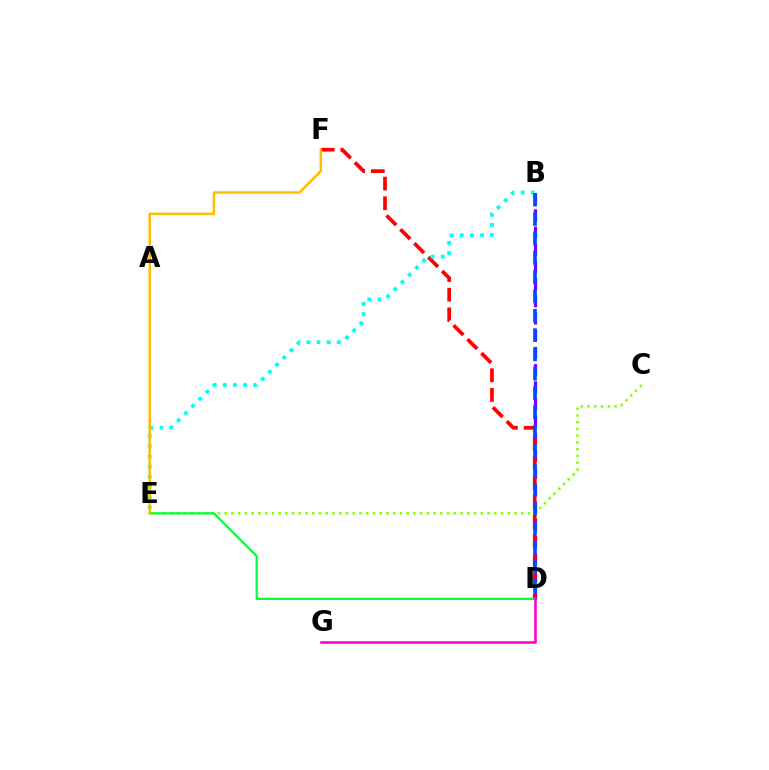{('B', 'D'): [{'color': '#7200ff', 'line_style': 'dashed', 'thickness': 2.33}, {'color': '#004bff', 'line_style': 'dashed', 'thickness': 2.63}], ('D', 'F'): [{'color': '#ff0000', 'line_style': 'dashed', 'thickness': 2.67}], ('C', 'E'): [{'color': '#84ff00', 'line_style': 'dotted', 'thickness': 1.83}], ('B', 'E'): [{'color': '#00fff6', 'line_style': 'dotted', 'thickness': 2.75}], ('D', 'E'): [{'color': '#00ff39', 'line_style': 'solid', 'thickness': 1.62}], ('E', 'F'): [{'color': '#ffbd00', 'line_style': 'solid', 'thickness': 1.79}], ('D', 'G'): [{'color': '#ff00cf', 'line_style': 'solid', 'thickness': 1.88}]}